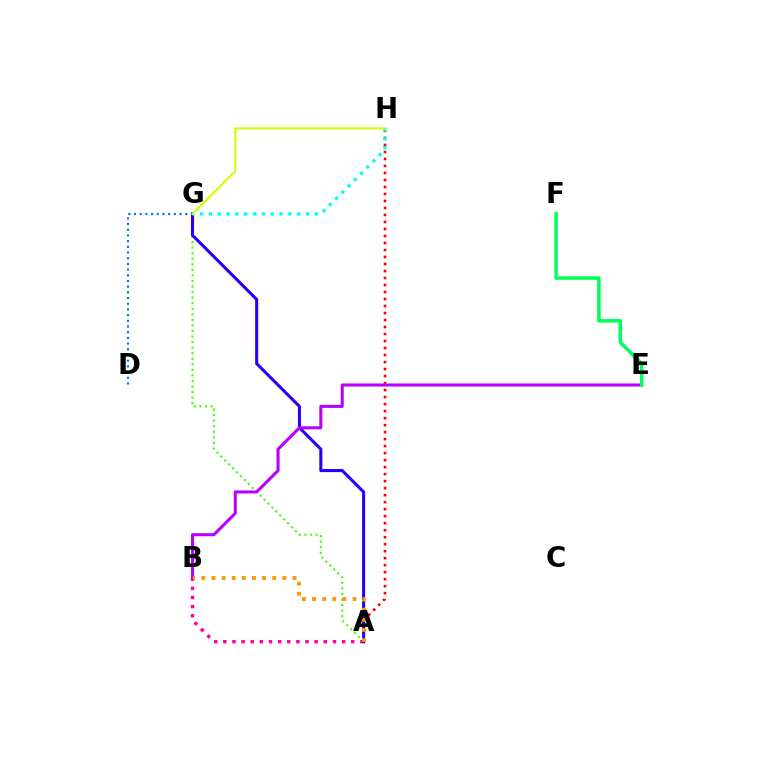{('A', 'G'): [{'color': '#3dff00', 'line_style': 'dotted', 'thickness': 1.51}, {'color': '#2500ff', 'line_style': 'solid', 'thickness': 2.2}], ('A', 'B'): [{'color': '#ff00ac', 'line_style': 'dotted', 'thickness': 2.48}, {'color': '#ff9400', 'line_style': 'dotted', 'thickness': 2.75}], ('A', 'H'): [{'color': '#ff0000', 'line_style': 'dotted', 'thickness': 1.9}], ('D', 'G'): [{'color': '#0074ff', 'line_style': 'dotted', 'thickness': 1.55}], ('B', 'E'): [{'color': '#b900ff', 'line_style': 'solid', 'thickness': 2.2}], ('G', 'H'): [{'color': '#00fff6', 'line_style': 'dotted', 'thickness': 2.4}, {'color': '#d1ff00', 'line_style': 'solid', 'thickness': 1.52}], ('E', 'F'): [{'color': '#00ff5c', 'line_style': 'solid', 'thickness': 2.54}]}